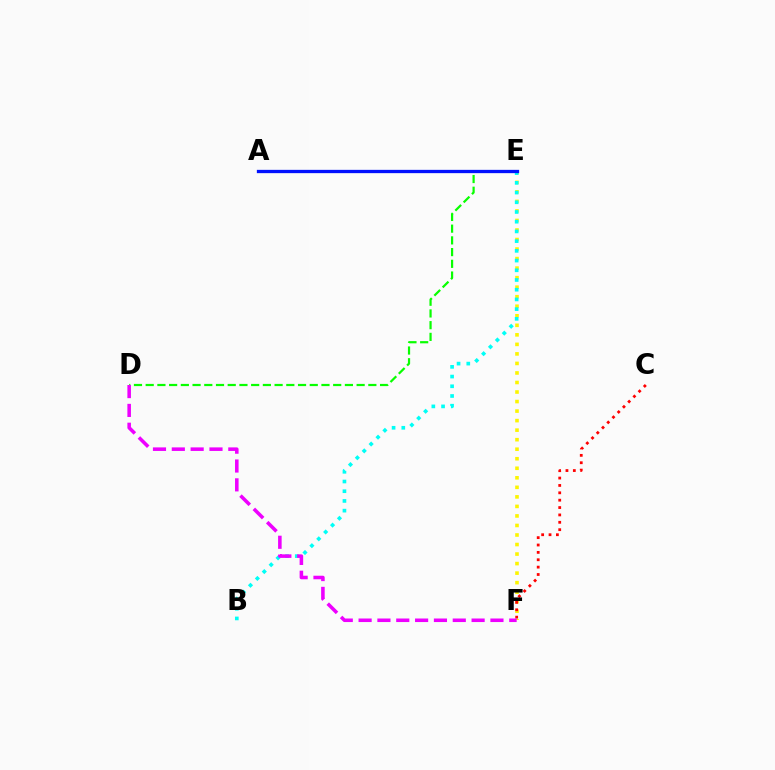{('E', 'F'): [{'color': '#fcf500', 'line_style': 'dotted', 'thickness': 2.59}], ('B', 'E'): [{'color': '#00fff6', 'line_style': 'dotted', 'thickness': 2.64}], ('C', 'F'): [{'color': '#ff0000', 'line_style': 'dotted', 'thickness': 2.0}], ('D', 'E'): [{'color': '#08ff00', 'line_style': 'dashed', 'thickness': 1.59}], ('D', 'F'): [{'color': '#ee00ff', 'line_style': 'dashed', 'thickness': 2.56}], ('A', 'E'): [{'color': '#0010ff', 'line_style': 'solid', 'thickness': 2.38}]}